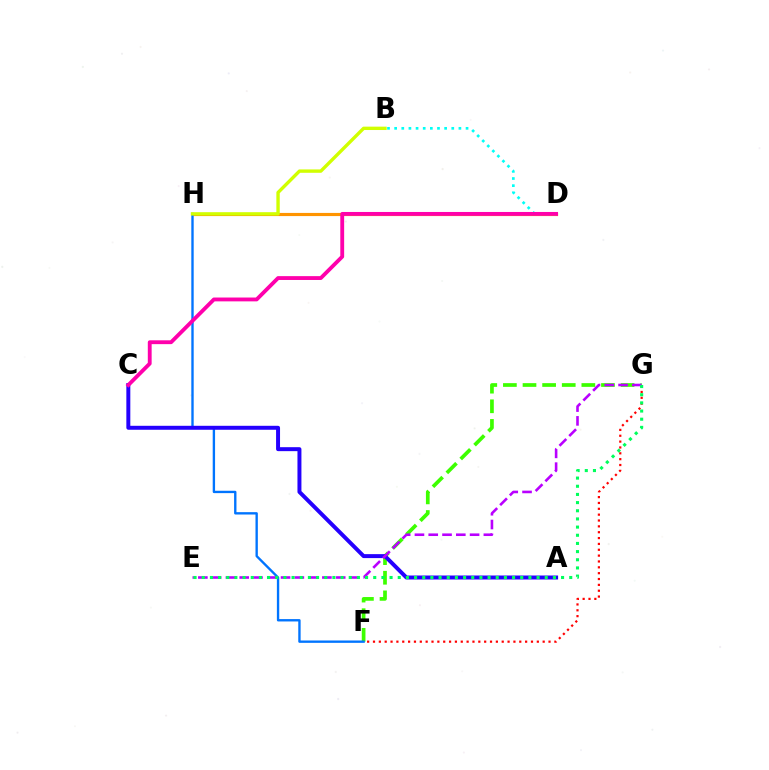{('D', 'H'): [{'color': '#ff9400', 'line_style': 'solid', 'thickness': 2.27}], ('F', 'G'): [{'color': '#3dff00', 'line_style': 'dashed', 'thickness': 2.66}, {'color': '#ff0000', 'line_style': 'dotted', 'thickness': 1.59}], ('F', 'H'): [{'color': '#0074ff', 'line_style': 'solid', 'thickness': 1.7}], ('B', 'D'): [{'color': '#00fff6', 'line_style': 'dotted', 'thickness': 1.94}], ('A', 'C'): [{'color': '#2500ff', 'line_style': 'solid', 'thickness': 2.85}], ('C', 'D'): [{'color': '#ff00ac', 'line_style': 'solid', 'thickness': 2.77}], ('B', 'H'): [{'color': '#d1ff00', 'line_style': 'solid', 'thickness': 2.43}], ('E', 'G'): [{'color': '#b900ff', 'line_style': 'dashed', 'thickness': 1.87}, {'color': '#00ff5c', 'line_style': 'dotted', 'thickness': 2.22}]}